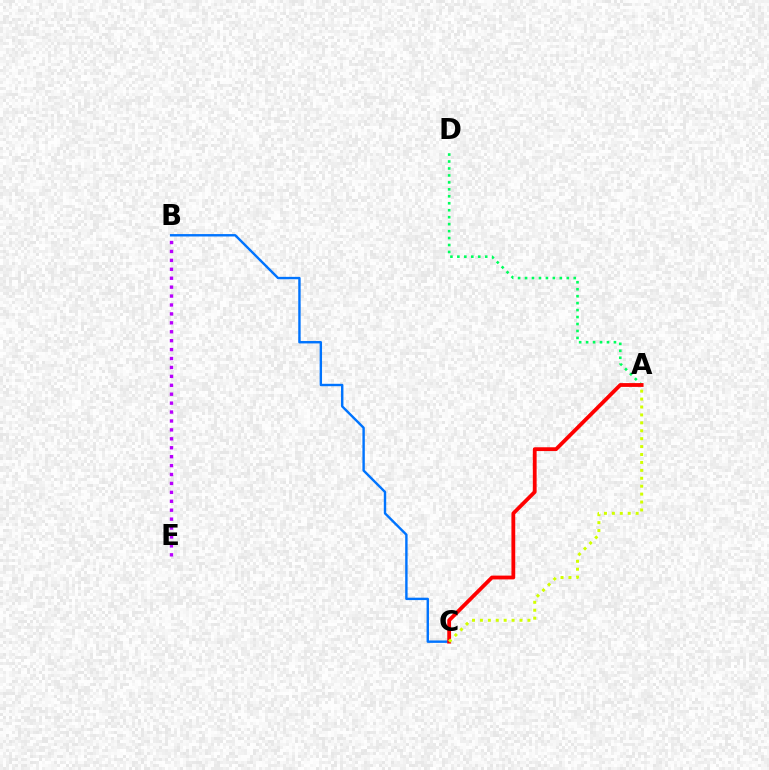{('A', 'D'): [{'color': '#00ff5c', 'line_style': 'dotted', 'thickness': 1.89}], ('B', 'C'): [{'color': '#0074ff', 'line_style': 'solid', 'thickness': 1.73}], ('A', 'C'): [{'color': '#ff0000', 'line_style': 'solid', 'thickness': 2.74}, {'color': '#d1ff00', 'line_style': 'dotted', 'thickness': 2.15}], ('B', 'E'): [{'color': '#b900ff', 'line_style': 'dotted', 'thickness': 2.42}]}